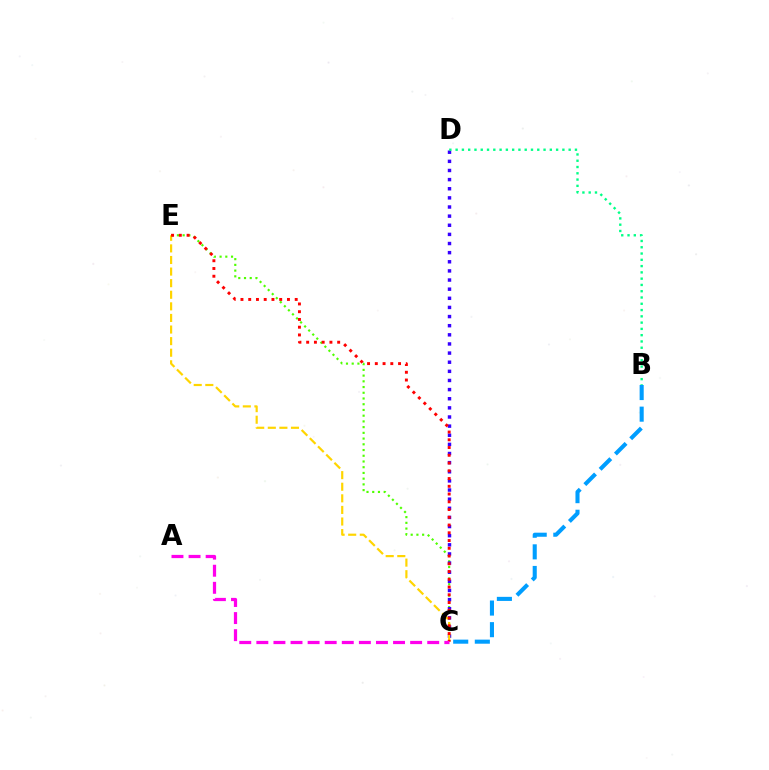{('C', 'E'): [{'color': '#4fff00', 'line_style': 'dotted', 'thickness': 1.56}, {'color': '#ffd500', 'line_style': 'dashed', 'thickness': 1.57}, {'color': '#ff0000', 'line_style': 'dotted', 'thickness': 2.11}], ('C', 'D'): [{'color': '#3700ff', 'line_style': 'dotted', 'thickness': 2.48}], ('B', 'C'): [{'color': '#009eff', 'line_style': 'dashed', 'thickness': 2.94}], ('B', 'D'): [{'color': '#00ff86', 'line_style': 'dotted', 'thickness': 1.71}], ('A', 'C'): [{'color': '#ff00ed', 'line_style': 'dashed', 'thickness': 2.32}]}